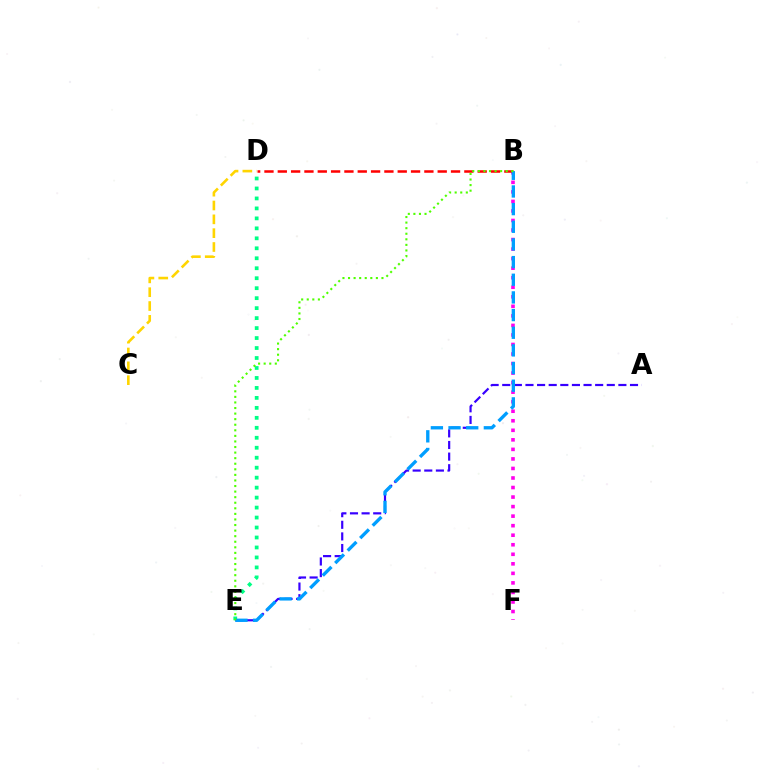{('D', 'E'): [{'color': '#00ff86', 'line_style': 'dotted', 'thickness': 2.71}], ('B', 'F'): [{'color': '#ff00ed', 'line_style': 'dotted', 'thickness': 2.59}], ('C', 'D'): [{'color': '#ffd500', 'line_style': 'dashed', 'thickness': 1.88}], ('B', 'D'): [{'color': '#ff0000', 'line_style': 'dashed', 'thickness': 1.81}], ('A', 'E'): [{'color': '#3700ff', 'line_style': 'dashed', 'thickness': 1.58}], ('B', 'E'): [{'color': '#009eff', 'line_style': 'dashed', 'thickness': 2.4}, {'color': '#4fff00', 'line_style': 'dotted', 'thickness': 1.51}]}